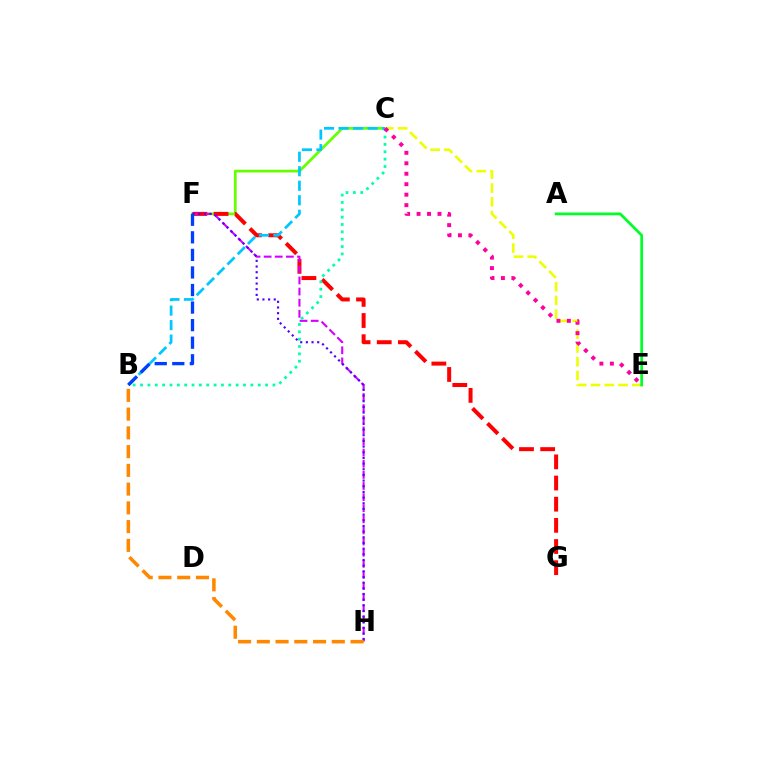{('C', 'F'): [{'color': '#66ff00', 'line_style': 'solid', 'thickness': 1.97}], ('F', 'G'): [{'color': '#ff0000', 'line_style': 'dashed', 'thickness': 2.87}], ('F', 'H'): [{'color': '#d600ff', 'line_style': 'dashed', 'thickness': 1.51}, {'color': '#4f00ff', 'line_style': 'dotted', 'thickness': 1.54}], ('B', 'C'): [{'color': '#00ffaf', 'line_style': 'dotted', 'thickness': 2.0}, {'color': '#00c7ff', 'line_style': 'dashed', 'thickness': 1.97}], ('C', 'E'): [{'color': '#eeff00', 'line_style': 'dashed', 'thickness': 1.87}, {'color': '#ff00a0', 'line_style': 'dotted', 'thickness': 2.84}], ('B', 'H'): [{'color': '#ff8800', 'line_style': 'dashed', 'thickness': 2.55}], ('B', 'F'): [{'color': '#003fff', 'line_style': 'dashed', 'thickness': 2.39}], ('A', 'E'): [{'color': '#00ff27', 'line_style': 'solid', 'thickness': 1.97}]}